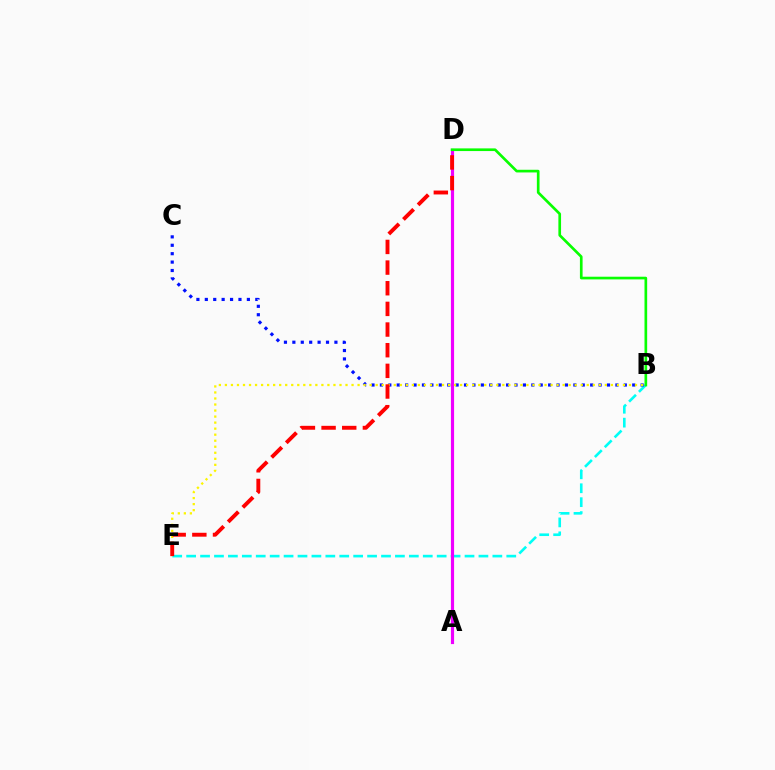{('B', 'E'): [{'color': '#00fff6', 'line_style': 'dashed', 'thickness': 1.89}, {'color': '#fcf500', 'line_style': 'dotted', 'thickness': 1.64}], ('B', 'C'): [{'color': '#0010ff', 'line_style': 'dotted', 'thickness': 2.29}], ('A', 'D'): [{'color': '#ee00ff', 'line_style': 'solid', 'thickness': 2.28}], ('B', 'D'): [{'color': '#08ff00', 'line_style': 'solid', 'thickness': 1.92}], ('D', 'E'): [{'color': '#ff0000', 'line_style': 'dashed', 'thickness': 2.81}]}